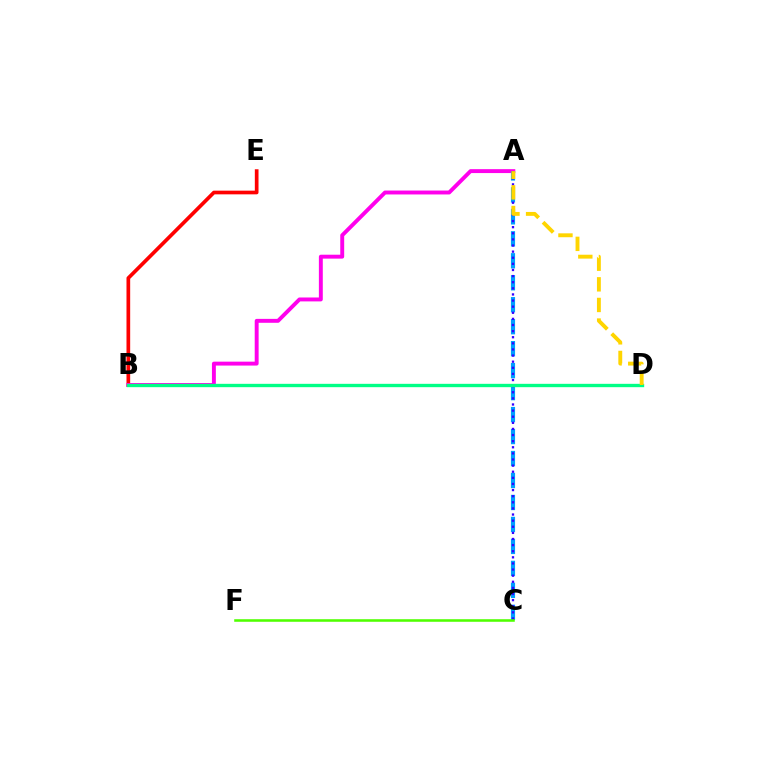{('B', 'E'): [{'color': '#ff0000', 'line_style': 'solid', 'thickness': 2.66}], ('A', 'B'): [{'color': '#ff00ed', 'line_style': 'solid', 'thickness': 2.82}], ('A', 'C'): [{'color': '#009eff', 'line_style': 'dashed', 'thickness': 2.98}, {'color': '#3700ff', 'line_style': 'dotted', 'thickness': 1.66}], ('B', 'D'): [{'color': '#00ff86', 'line_style': 'solid', 'thickness': 2.42}], ('A', 'D'): [{'color': '#ffd500', 'line_style': 'dashed', 'thickness': 2.8}], ('C', 'F'): [{'color': '#4fff00', 'line_style': 'solid', 'thickness': 1.84}]}